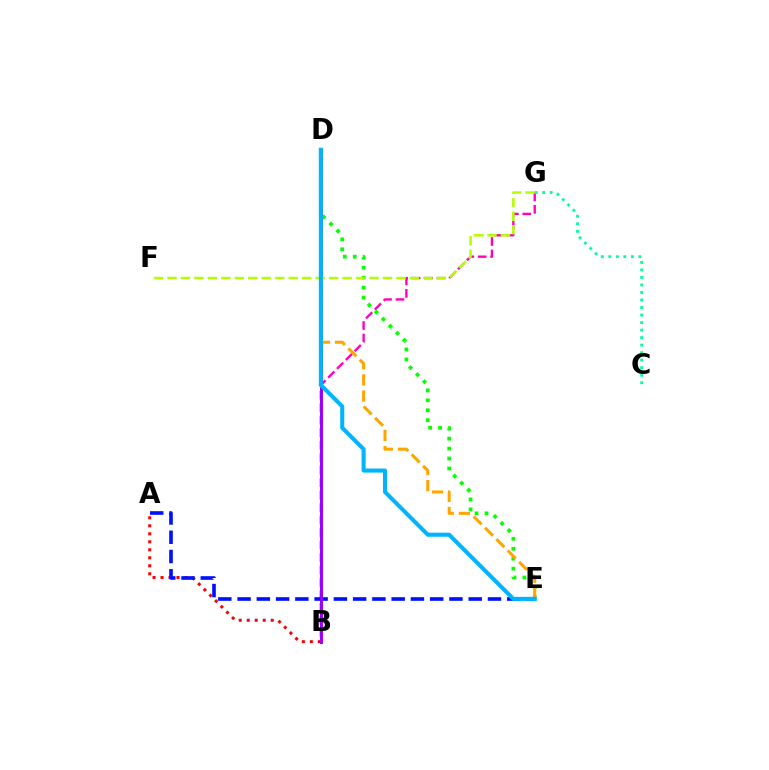{('B', 'G'): [{'color': '#ff00bd', 'line_style': 'dashed', 'thickness': 1.7}], ('A', 'B'): [{'color': '#ff0000', 'line_style': 'dotted', 'thickness': 2.17}], ('D', 'E'): [{'color': '#08ff00', 'line_style': 'dotted', 'thickness': 2.7}, {'color': '#ffa500', 'line_style': 'dashed', 'thickness': 2.19}, {'color': '#00b5ff', 'line_style': 'solid', 'thickness': 2.92}], ('A', 'E'): [{'color': '#0010ff', 'line_style': 'dashed', 'thickness': 2.62}], ('B', 'D'): [{'color': '#9b00ff', 'line_style': 'solid', 'thickness': 2.13}], ('C', 'G'): [{'color': '#00ff9d', 'line_style': 'dotted', 'thickness': 2.04}], ('F', 'G'): [{'color': '#b3ff00', 'line_style': 'dashed', 'thickness': 1.83}]}